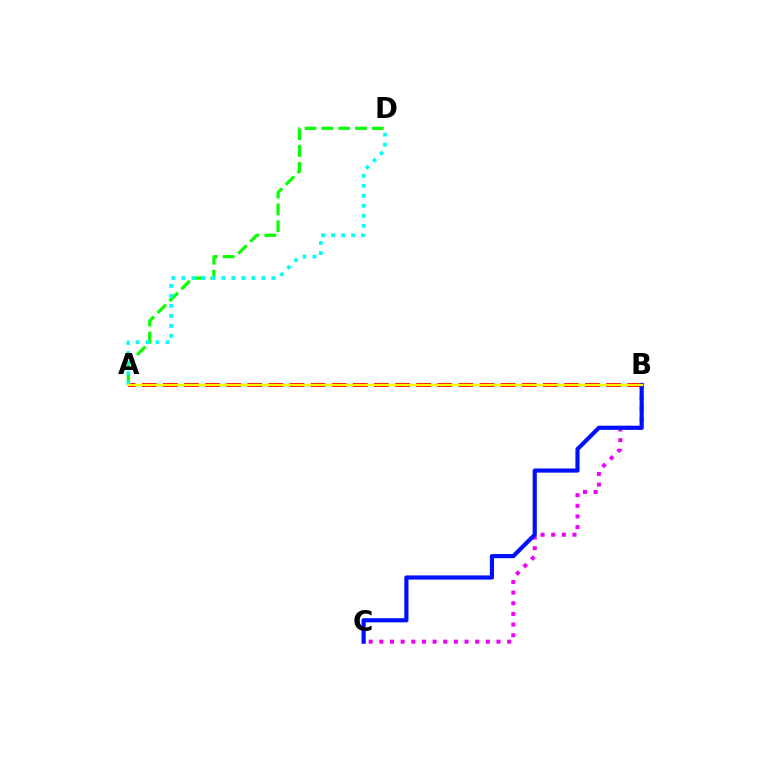{('B', 'C'): [{'color': '#ee00ff', 'line_style': 'dotted', 'thickness': 2.89}, {'color': '#0010ff', 'line_style': 'solid', 'thickness': 3.0}], ('A', 'B'): [{'color': '#ff0000', 'line_style': 'dashed', 'thickness': 2.87}, {'color': '#fcf500', 'line_style': 'solid', 'thickness': 1.65}], ('A', 'D'): [{'color': '#08ff00', 'line_style': 'dashed', 'thickness': 2.29}, {'color': '#00fff6', 'line_style': 'dotted', 'thickness': 2.72}]}